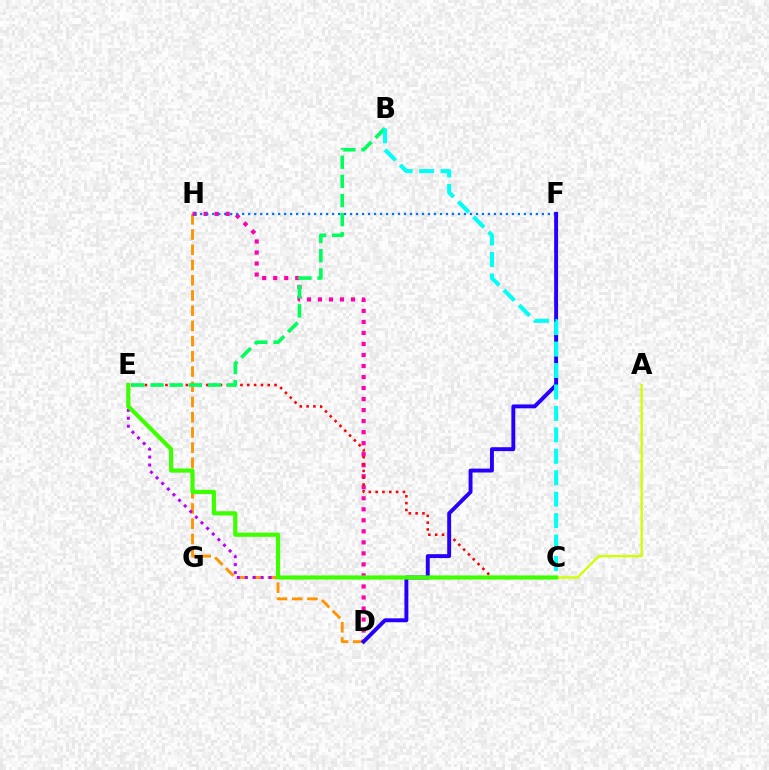{('A', 'C'): [{'color': '#d1ff00', 'line_style': 'solid', 'thickness': 1.67}], ('D', 'H'): [{'color': '#ff9400', 'line_style': 'dashed', 'thickness': 2.07}, {'color': '#ff00ac', 'line_style': 'dotted', 'thickness': 2.99}], ('F', 'H'): [{'color': '#0074ff', 'line_style': 'dotted', 'thickness': 1.63}], ('C', 'E'): [{'color': '#b900ff', 'line_style': 'dotted', 'thickness': 2.16}, {'color': '#ff0000', 'line_style': 'dotted', 'thickness': 1.85}, {'color': '#3dff00', 'line_style': 'solid', 'thickness': 3.0}], ('D', 'F'): [{'color': '#2500ff', 'line_style': 'solid', 'thickness': 2.81}], ('B', 'E'): [{'color': '#00ff5c', 'line_style': 'dashed', 'thickness': 2.6}], ('B', 'C'): [{'color': '#00fff6', 'line_style': 'dashed', 'thickness': 2.91}]}